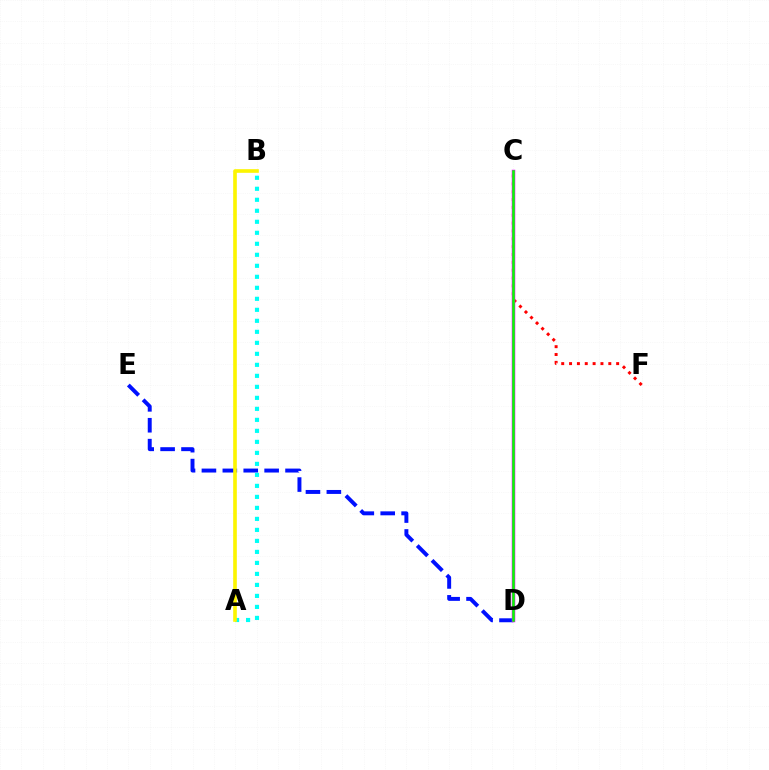{('D', 'E'): [{'color': '#0010ff', 'line_style': 'dashed', 'thickness': 2.84}], ('C', 'F'): [{'color': '#ff0000', 'line_style': 'dotted', 'thickness': 2.13}], ('A', 'B'): [{'color': '#00fff6', 'line_style': 'dotted', 'thickness': 2.99}, {'color': '#fcf500', 'line_style': 'solid', 'thickness': 2.62}], ('C', 'D'): [{'color': '#ee00ff', 'line_style': 'solid', 'thickness': 2.51}, {'color': '#08ff00', 'line_style': 'solid', 'thickness': 1.82}]}